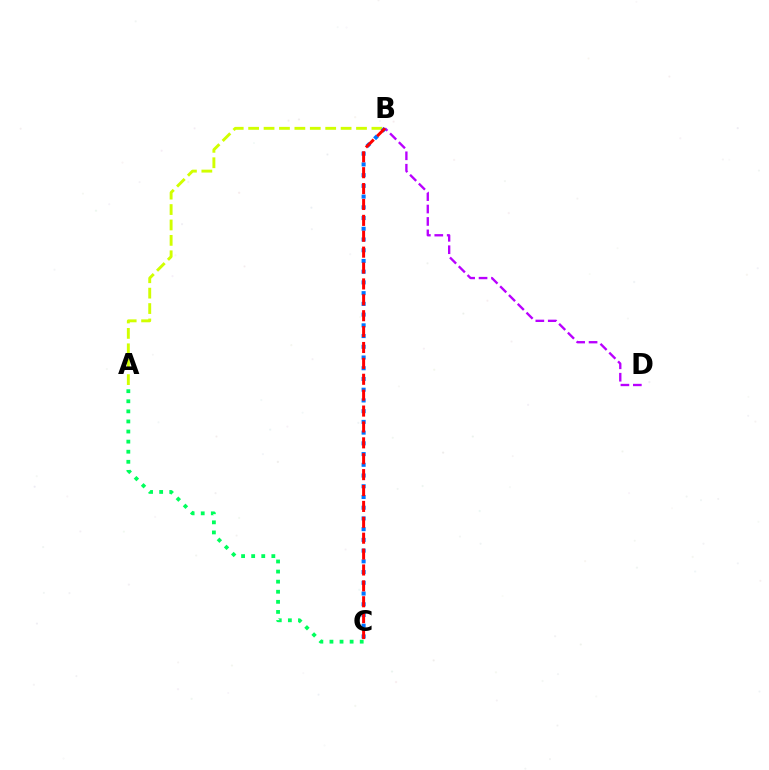{('B', 'D'): [{'color': '#b900ff', 'line_style': 'dashed', 'thickness': 1.69}], ('A', 'B'): [{'color': '#d1ff00', 'line_style': 'dashed', 'thickness': 2.09}], ('B', 'C'): [{'color': '#0074ff', 'line_style': 'dotted', 'thickness': 2.91}, {'color': '#ff0000', 'line_style': 'dashed', 'thickness': 2.16}], ('A', 'C'): [{'color': '#00ff5c', 'line_style': 'dotted', 'thickness': 2.74}]}